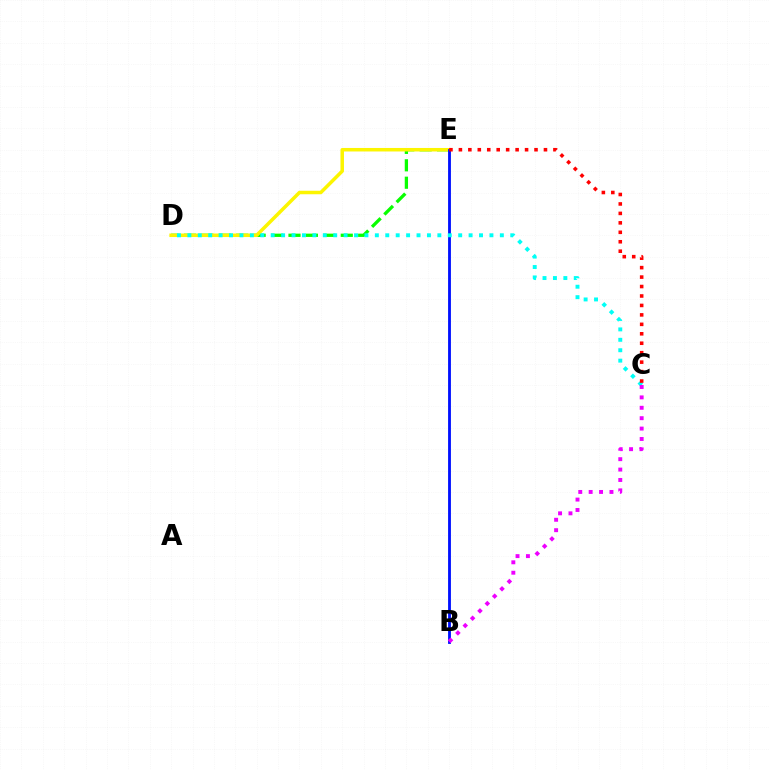{('D', 'E'): [{'color': '#08ff00', 'line_style': 'dashed', 'thickness': 2.37}, {'color': '#fcf500', 'line_style': 'solid', 'thickness': 2.53}], ('B', 'E'): [{'color': '#0010ff', 'line_style': 'solid', 'thickness': 2.04}], ('C', 'D'): [{'color': '#00fff6', 'line_style': 'dotted', 'thickness': 2.83}], ('C', 'E'): [{'color': '#ff0000', 'line_style': 'dotted', 'thickness': 2.57}], ('B', 'C'): [{'color': '#ee00ff', 'line_style': 'dotted', 'thickness': 2.82}]}